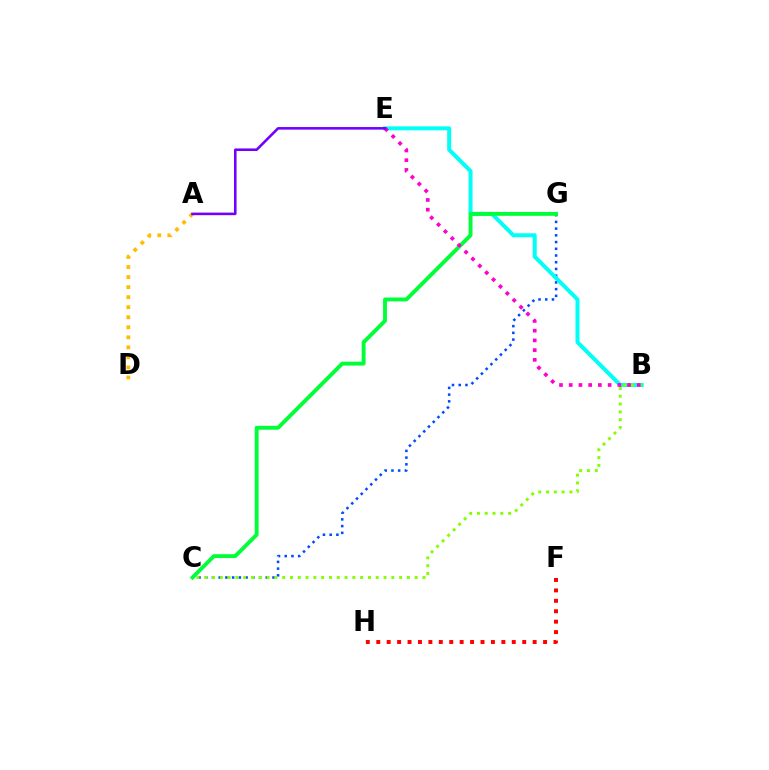{('C', 'G'): [{'color': '#004bff', 'line_style': 'dotted', 'thickness': 1.83}, {'color': '#00ff39', 'line_style': 'solid', 'thickness': 2.8}], ('B', 'E'): [{'color': '#00fff6', 'line_style': 'solid', 'thickness': 2.87}, {'color': '#ff00cf', 'line_style': 'dotted', 'thickness': 2.64}], ('B', 'C'): [{'color': '#84ff00', 'line_style': 'dotted', 'thickness': 2.12}], ('F', 'H'): [{'color': '#ff0000', 'line_style': 'dotted', 'thickness': 2.83}], ('A', 'D'): [{'color': '#ffbd00', 'line_style': 'dotted', 'thickness': 2.73}], ('A', 'E'): [{'color': '#7200ff', 'line_style': 'solid', 'thickness': 1.86}]}